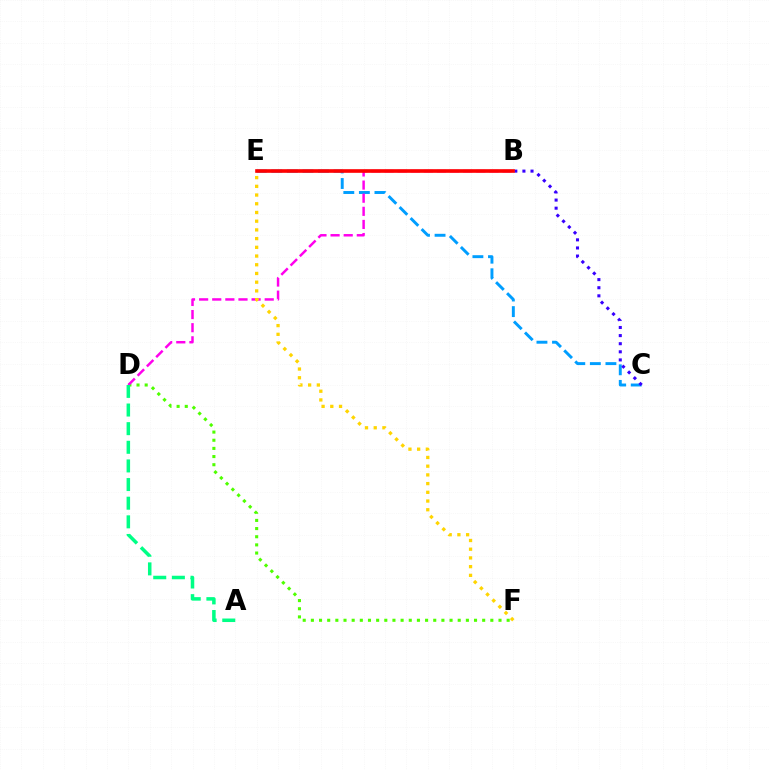{('C', 'E'): [{'color': '#009eff', 'line_style': 'dashed', 'thickness': 2.11}], ('D', 'F'): [{'color': '#4fff00', 'line_style': 'dotted', 'thickness': 2.22}], ('B', 'D'): [{'color': '#ff00ed', 'line_style': 'dashed', 'thickness': 1.78}], ('B', 'C'): [{'color': '#3700ff', 'line_style': 'dotted', 'thickness': 2.2}], ('A', 'D'): [{'color': '#00ff86', 'line_style': 'dashed', 'thickness': 2.53}], ('B', 'E'): [{'color': '#ff0000', 'line_style': 'solid', 'thickness': 2.62}], ('E', 'F'): [{'color': '#ffd500', 'line_style': 'dotted', 'thickness': 2.37}]}